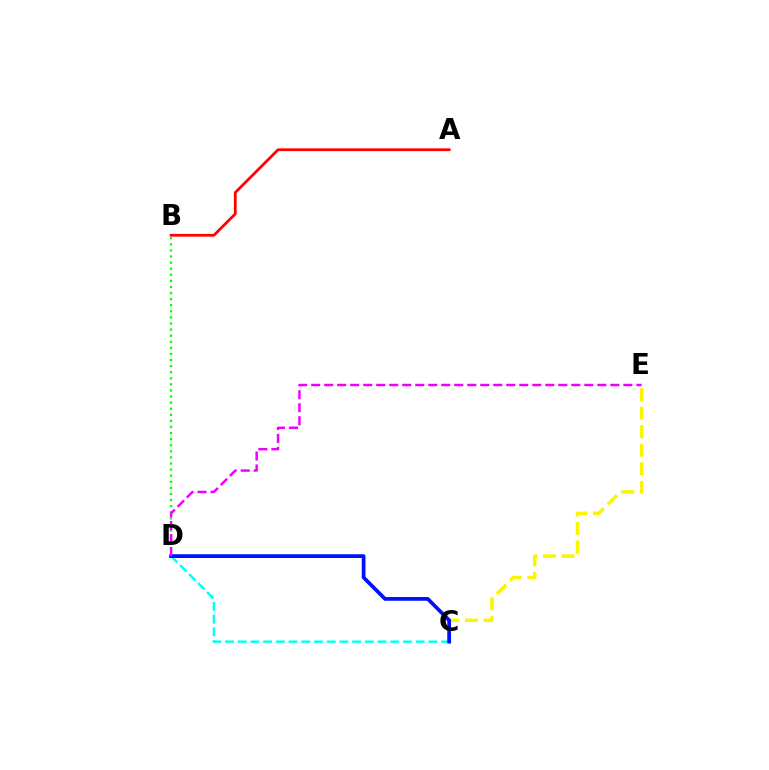{('A', 'B'): [{'color': '#ff0000', 'line_style': 'solid', 'thickness': 1.97}], ('B', 'D'): [{'color': '#08ff00', 'line_style': 'dotted', 'thickness': 1.65}], ('C', 'E'): [{'color': '#fcf500', 'line_style': 'dashed', 'thickness': 2.52}], ('C', 'D'): [{'color': '#00fff6', 'line_style': 'dashed', 'thickness': 1.73}, {'color': '#0010ff', 'line_style': 'solid', 'thickness': 2.69}], ('D', 'E'): [{'color': '#ee00ff', 'line_style': 'dashed', 'thickness': 1.77}]}